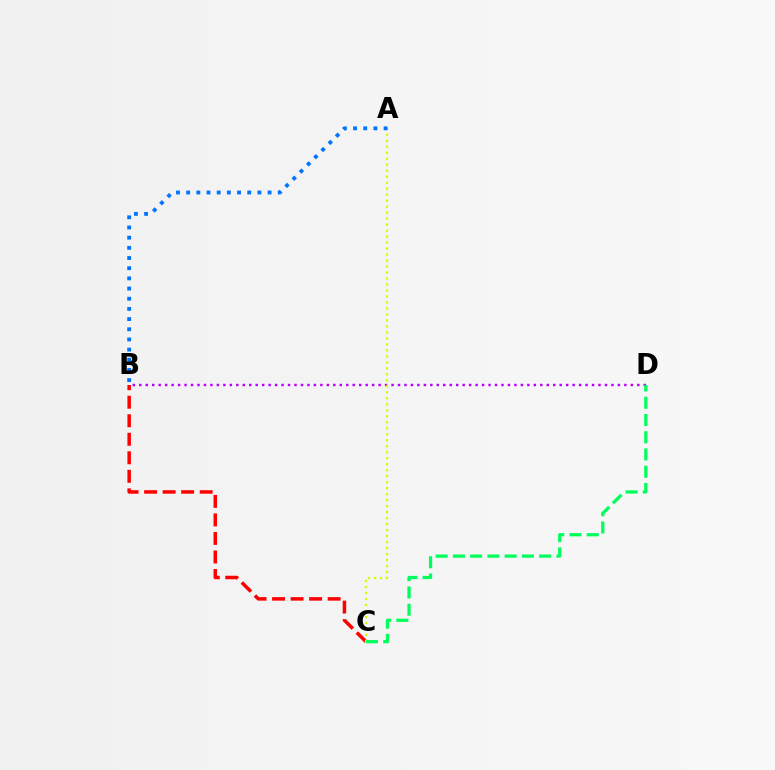{('B', 'C'): [{'color': '#ff0000', 'line_style': 'dashed', 'thickness': 2.52}], ('B', 'D'): [{'color': '#b900ff', 'line_style': 'dotted', 'thickness': 1.76}], ('A', 'C'): [{'color': '#d1ff00', 'line_style': 'dotted', 'thickness': 1.63}], ('A', 'B'): [{'color': '#0074ff', 'line_style': 'dotted', 'thickness': 2.76}], ('C', 'D'): [{'color': '#00ff5c', 'line_style': 'dashed', 'thickness': 2.34}]}